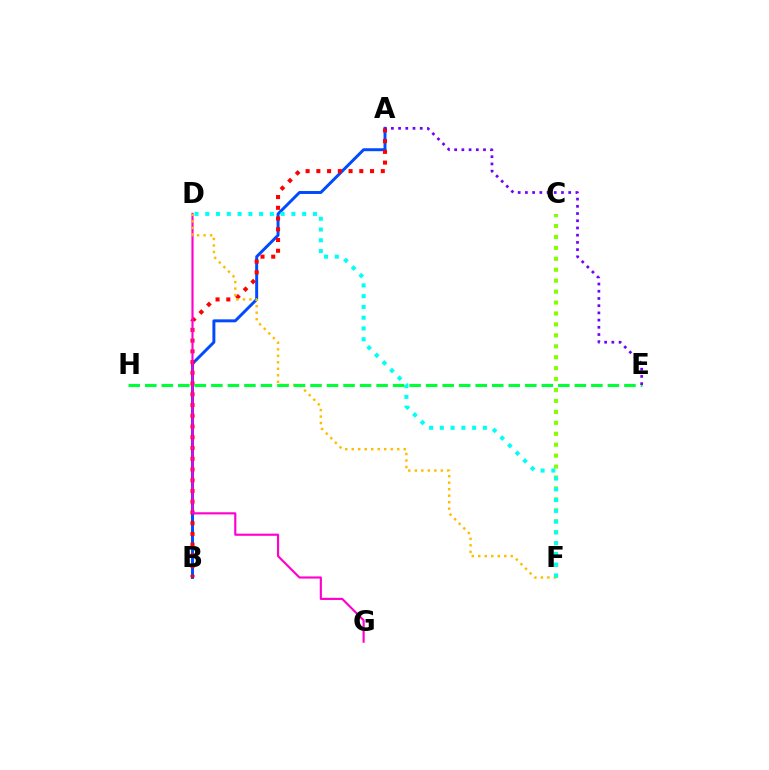{('C', 'F'): [{'color': '#84ff00', 'line_style': 'dotted', 'thickness': 2.97}], ('A', 'B'): [{'color': '#004bff', 'line_style': 'solid', 'thickness': 2.13}, {'color': '#ff0000', 'line_style': 'dotted', 'thickness': 2.92}], ('D', 'G'): [{'color': '#ff00cf', 'line_style': 'solid', 'thickness': 1.55}], ('D', 'F'): [{'color': '#ffbd00', 'line_style': 'dotted', 'thickness': 1.77}, {'color': '#00fff6', 'line_style': 'dotted', 'thickness': 2.93}], ('E', 'H'): [{'color': '#00ff39', 'line_style': 'dashed', 'thickness': 2.24}], ('A', 'E'): [{'color': '#7200ff', 'line_style': 'dotted', 'thickness': 1.96}]}